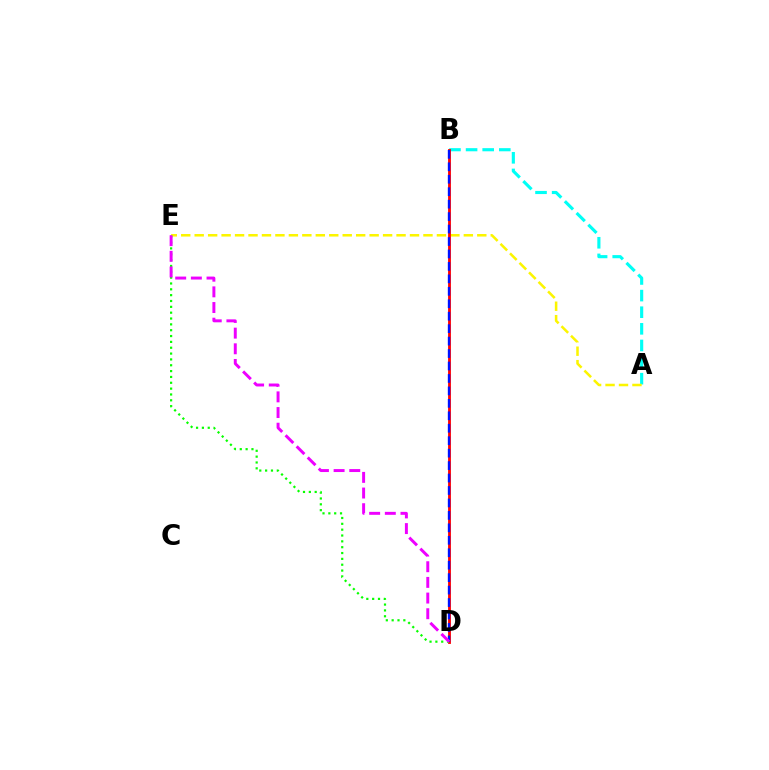{('A', 'B'): [{'color': '#00fff6', 'line_style': 'dashed', 'thickness': 2.26}], ('A', 'E'): [{'color': '#fcf500', 'line_style': 'dashed', 'thickness': 1.83}], ('B', 'D'): [{'color': '#ff0000', 'line_style': 'solid', 'thickness': 2.04}, {'color': '#0010ff', 'line_style': 'dashed', 'thickness': 1.69}], ('D', 'E'): [{'color': '#08ff00', 'line_style': 'dotted', 'thickness': 1.59}, {'color': '#ee00ff', 'line_style': 'dashed', 'thickness': 2.13}]}